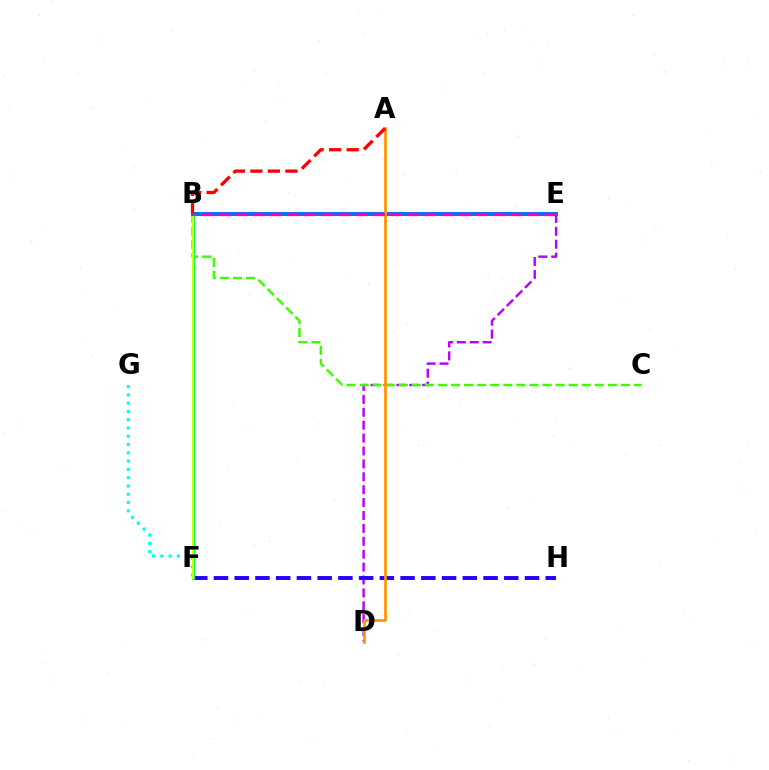{('D', 'E'): [{'color': '#b900ff', 'line_style': 'dashed', 'thickness': 1.75}], ('B', 'C'): [{'color': '#3dff00', 'line_style': 'dashed', 'thickness': 1.78}], ('F', 'G'): [{'color': '#00fff6', 'line_style': 'dotted', 'thickness': 2.25}], ('F', 'H'): [{'color': '#2500ff', 'line_style': 'dashed', 'thickness': 2.82}], ('B', 'F'): [{'color': '#00ff5c', 'line_style': 'solid', 'thickness': 2.14}, {'color': '#d1ff00', 'line_style': 'solid', 'thickness': 1.51}], ('B', 'E'): [{'color': '#0074ff', 'line_style': 'solid', 'thickness': 2.93}, {'color': '#ff00ac', 'line_style': 'dashed', 'thickness': 2.33}], ('A', 'D'): [{'color': '#ff9400', 'line_style': 'solid', 'thickness': 1.96}], ('A', 'B'): [{'color': '#ff0000', 'line_style': 'dashed', 'thickness': 2.38}]}